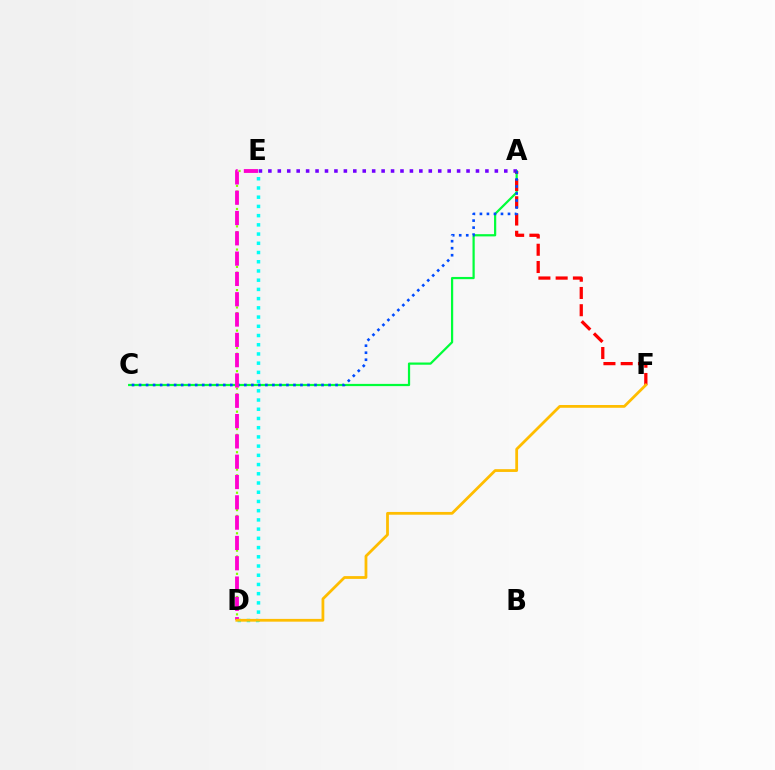{('A', 'C'): [{'color': '#00ff39', 'line_style': 'solid', 'thickness': 1.6}, {'color': '#004bff', 'line_style': 'dotted', 'thickness': 1.91}], ('A', 'E'): [{'color': '#7200ff', 'line_style': 'dotted', 'thickness': 2.56}], ('A', 'F'): [{'color': '#ff0000', 'line_style': 'dashed', 'thickness': 2.34}], ('D', 'E'): [{'color': '#84ff00', 'line_style': 'dotted', 'thickness': 1.57}, {'color': '#00fff6', 'line_style': 'dotted', 'thickness': 2.51}, {'color': '#ff00cf', 'line_style': 'dashed', 'thickness': 2.76}], ('D', 'F'): [{'color': '#ffbd00', 'line_style': 'solid', 'thickness': 2.0}]}